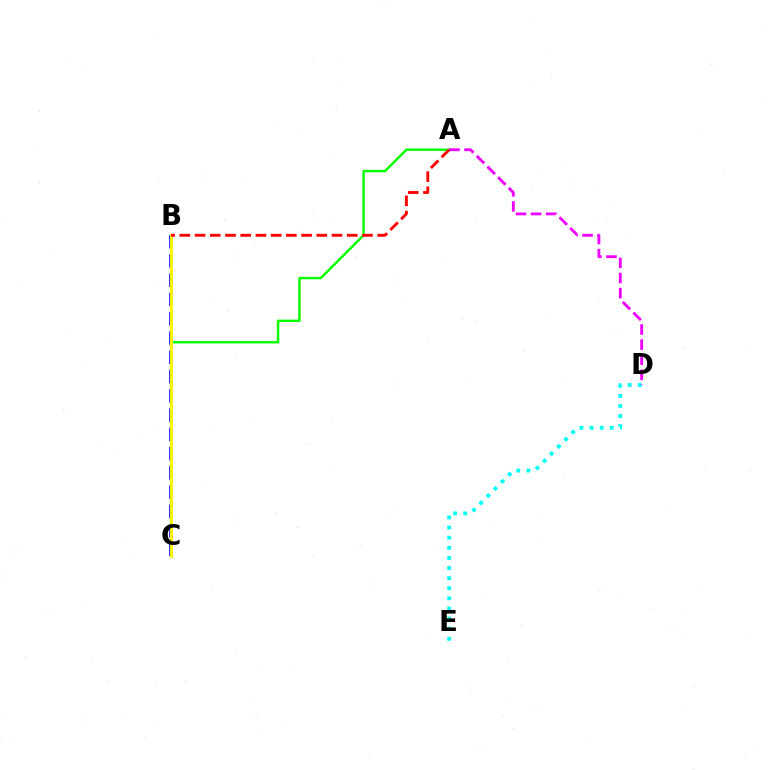{('D', 'E'): [{'color': '#00fff6', 'line_style': 'dotted', 'thickness': 2.75}], ('A', 'C'): [{'color': '#08ff00', 'line_style': 'solid', 'thickness': 1.76}], ('B', 'C'): [{'color': '#0010ff', 'line_style': 'dashed', 'thickness': 2.62}, {'color': '#fcf500', 'line_style': 'solid', 'thickness': 2.11}], ('A', 'D'): [{'color': '#ee00ff', 'line_style': 'dashed', 'thickness': 2.05}], ('A', 'B'): [{'color': '#ff0000', 'line_style': 'dashed', 'thickness': 2.07}]}